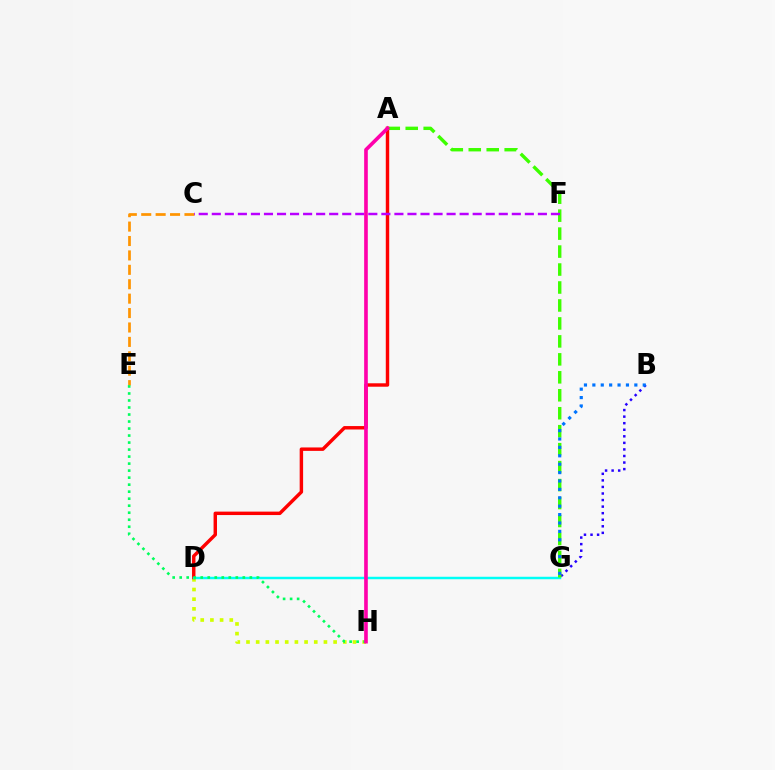{('C', 'E'): [{'color': '#ff9400', 'line_style': 'dashed', 'thickness': 1.96}], ('D', 'H'): [{'color': '#d1ff00', 'line_style': 'dotted', 'thickness': 2.63}], ('B', 'G'): [{'color': '#2500ff', 'line_style': 'dotted', 'thickness': 1.78}, {'color': '#0074ff', 'line_style': 'dotted', 'thickness': 2.28}], ('A', 'D'): [{'color': '#ff0000', 'line_style': 'solid', 'thickness': 2.47}], ('D', 'G'): [{'color': '#00fff6', 'line_style': 'solid', 'thickness': 1.77}], ('A', 'G'): [{'color': '#3dff00', 'line_style': 'dashed', 'thickness': 2.44}], ('E', 'H'): [{'color': '#00ff5c', 'line_style': 'dotted', 'thickness': 1.91}], ('C', 'F'): [{'color': '#b900ff', 'line_style': 'dashed', 'thickness': 1.77}], ('A', 'H'): [{'color': '#ff00ac', 'line_style': 'solid', 'thickness': 2.62}]}